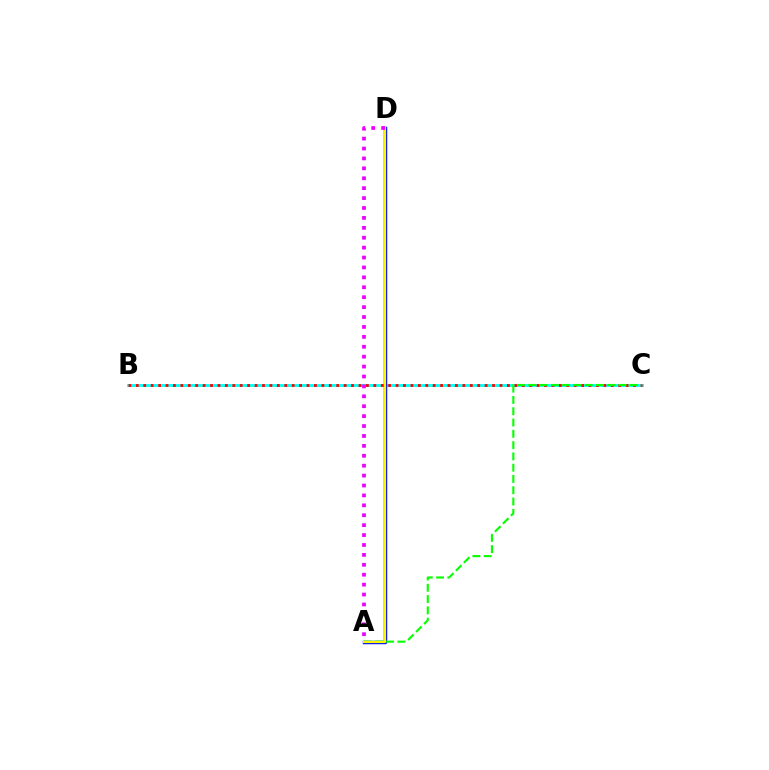{('B', 'C'): [{'color': '#00fff6', 'line_style': 'solid', 'thickness': 2.03}, {'color': '#ff0000', 'line_style': 'dotted', 'thickness': 2.02}], ('A', 'D'): [{'color': '#0010ff', 'line_style': 'solid', 'thickness': 2.48}, {'color': '#fcf500', 'line_style': 'solid', 'thickness': 1.57}, {'color': '#ee00ff', 'line_style': 'dotted', 'thickness': 2.69}], ('A', 'C'): [{'color': '#08ff00', 'line_style': 'dashed', 'thickness': 1.53}]}